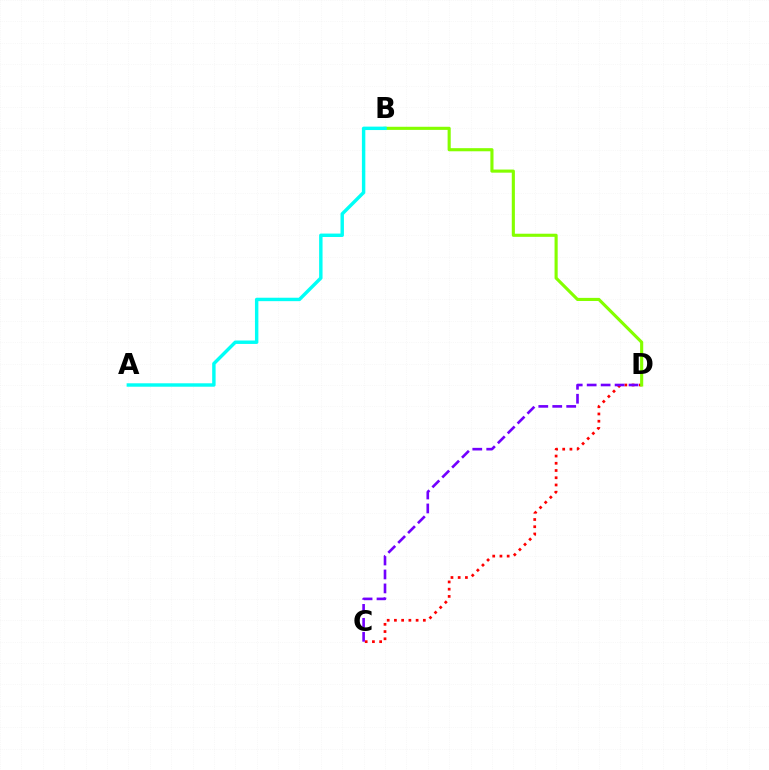{('C', 'D'): [{'color': '#ff0000', 'line_style': 'dotted', 'thickness': 1.96}, {'color': '#7200ff', 'line_style': 'dashed', 'thickness': 1.9}], ('B', 'D'): [{'color': '#84ff00', 'line_style': 'solid', 'thickness': 2.25}], ('A', 'B'): [{'color': '#00fff6', 'line_style': 'solid', 'thickness': 2.47}]}